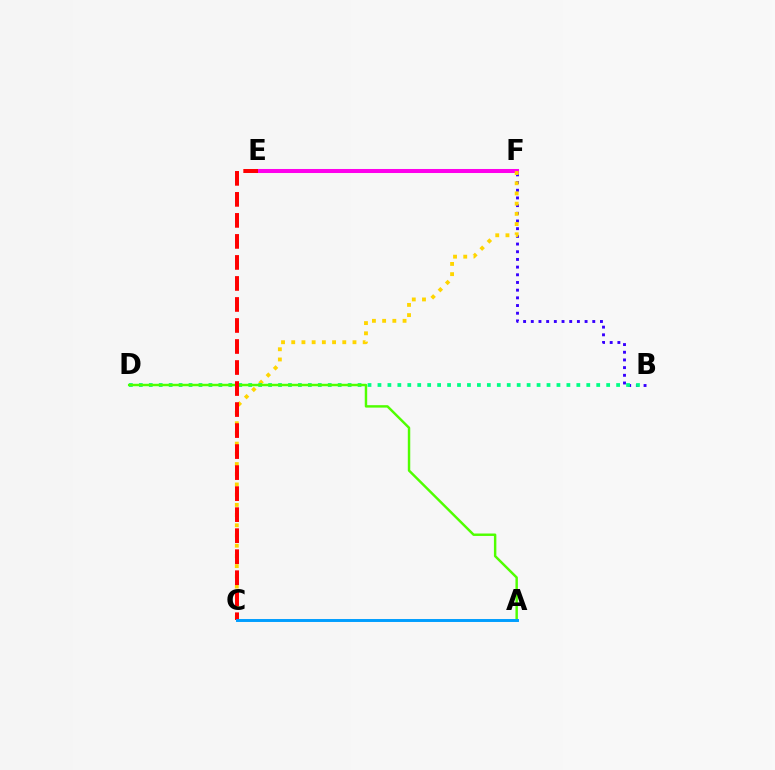{('E', 'F'): [{'color': '#ff00ed', 'line_style': 'solid', 'thickness': 2.9}], ('B', 'F'): [{'color': '#3700ff', 'line_style': 'dotted', 'thickness': 2.09}], ('C', 'F'): [{'color': '#ffd500', 'line_style': 'dotted', 'thickness': 2.77}], ('B', 'D'): [{'color': '#00ff86', 'line_style': 'dotted', 'thickness': 2.7}], ('A', 'D'): [{'color': '#4fff00', 'line_style': 'solid', 'thickness': 1.76}], ('C', 'E'): [{'color': '#ff0000', 'line_style': 'dashed', 'thickness': 2.86}], ('A', 'C'): [{'color': '#009eff', 'line_style': 'solid', 'thickness': 2.12}]}